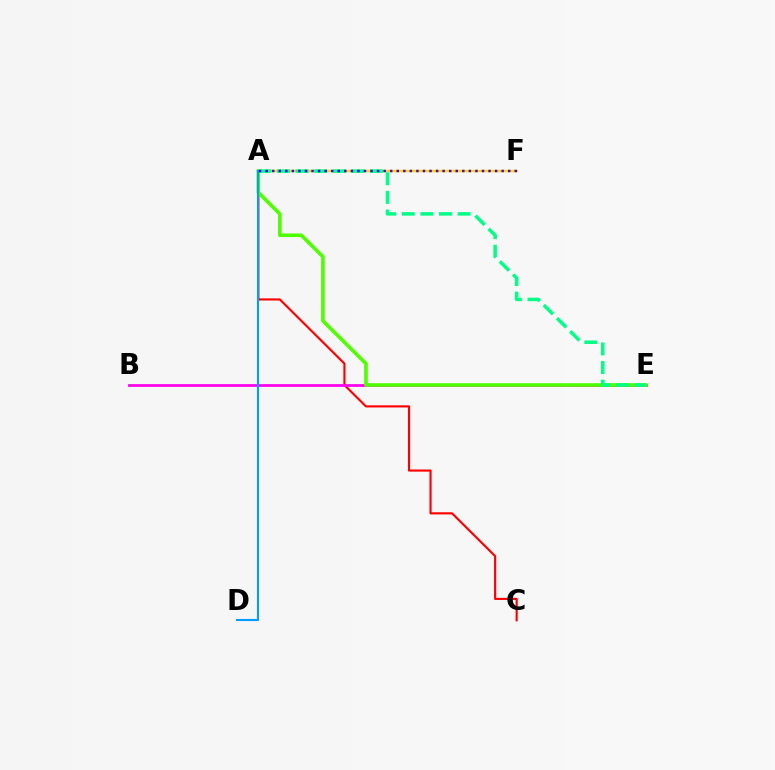{('A', 'C'): [{'color': '#ff0000', 'line_style': 'solid', 'thickness': 1.55}], ('B', 'E'): [{'color': '#ff00ed', 'line_style': 'solid', 'thickness': 1.98}], ('A', 'F'): [{'color': '#ffd500', 'line_style': 'solid', 'thickness': 1.77}, {'color': '#3700ff', 'line_style': 'dotted', 'thickness': 1.78}], ('A', 'E'): [{'color': '#4fff00', 'line_style': 'solid', 'thickness': 2.61}, {'color': '#00ff86', 'line_style': 'dashed', 'thickness': 2.53}], ('A', 'D'): [{'color': '#009eff', 'line_style': 'solid', 'thickness': 1.52}]}